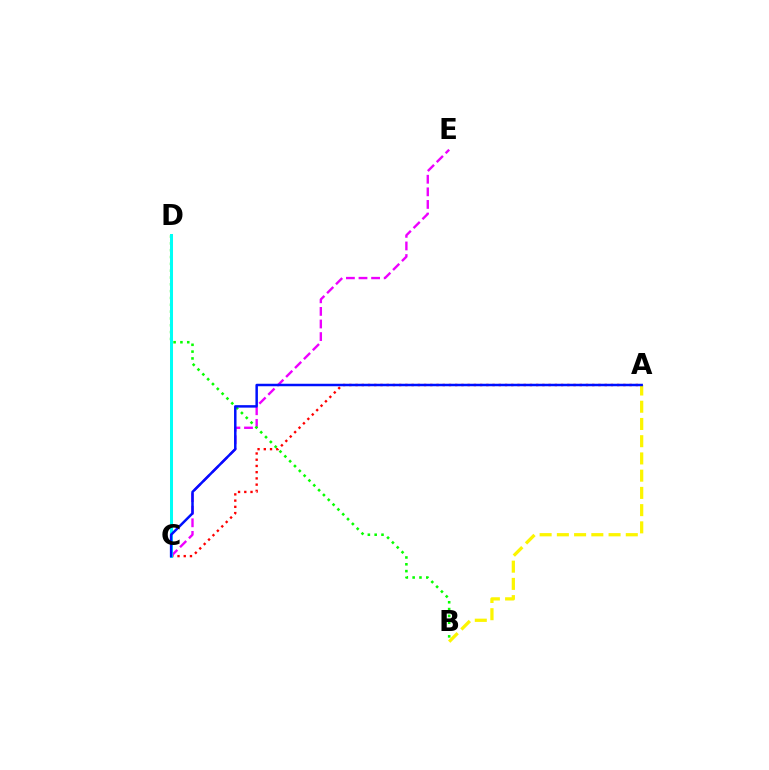{('C', 'E'): [{'color': '#ee00ff', 'line_style': 'dashed', 'thickness': 1.71}], ('B', 'D'): [{'color': '#08ff00', 'line_style': 'dotted', 'thickness': 1.85}], ('A', 'C'): [{'color': '#ff0000', 'line_style': 'dotted', 'thickness': 1.69}, {'color': '#0010ff', 'line_style': 'solid', 'thickness': 1.79}], ('A', 'B'): [{'color': '#fcf500', 'line_style': 'dashed', 'thickness': 2.34}], ('C', 'D'): [{'color': '#00fff6', 'line_style': 'solid', 'thickness': 2.16}]}